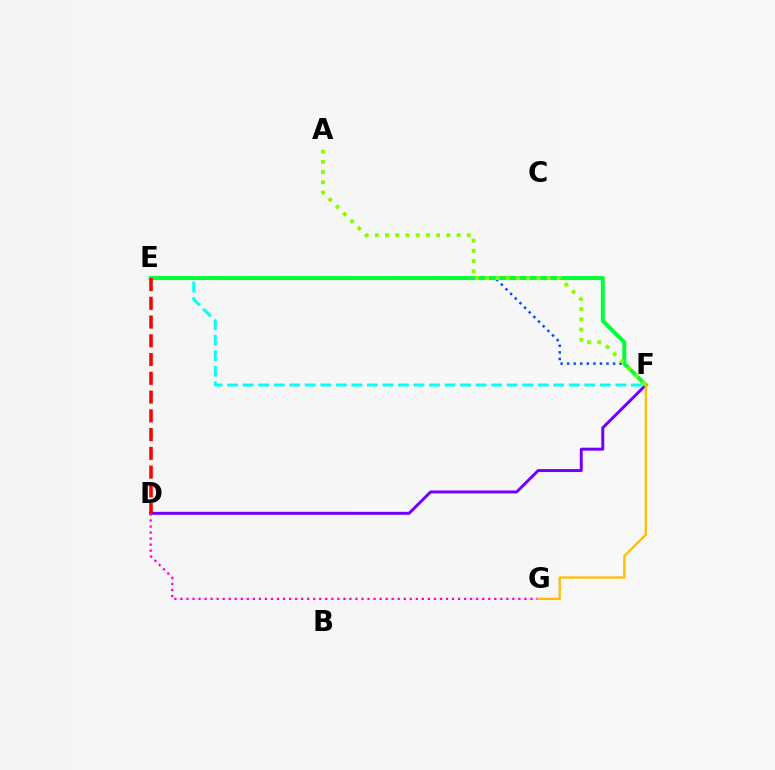{('E', 'F'): [{'color': '#00fff6', 'line_style': 'dashed', 'thickness': 2.11}, {'color': '#004bff', 'line_style': 'dotted', 'thickness': 1.78}, {'color': '#00ff39', 'line_style': 'solid', 'thickness': 2.86}], ('D', 'F'): [{'color': '#7200ff', 'line_style': 'solid', 'thickness': 2.13}], ('D', 'G'): [{'color': '#ff00cf', 'line_style': 'dotted', 'thickness': 1.64}], ('F', 'G'): [{'color': '#ffbd00', 'line_style': 'solid', 'thickness': 1.65}], ('D', 'E'): [{'color': '#ff0000', 'line_style': 'dashed', 'thickness': 2.55}], ('A', 'F'): [{'color': '#84ff00', 'line_style': 'dotted', 'thickness': 2.78}]}